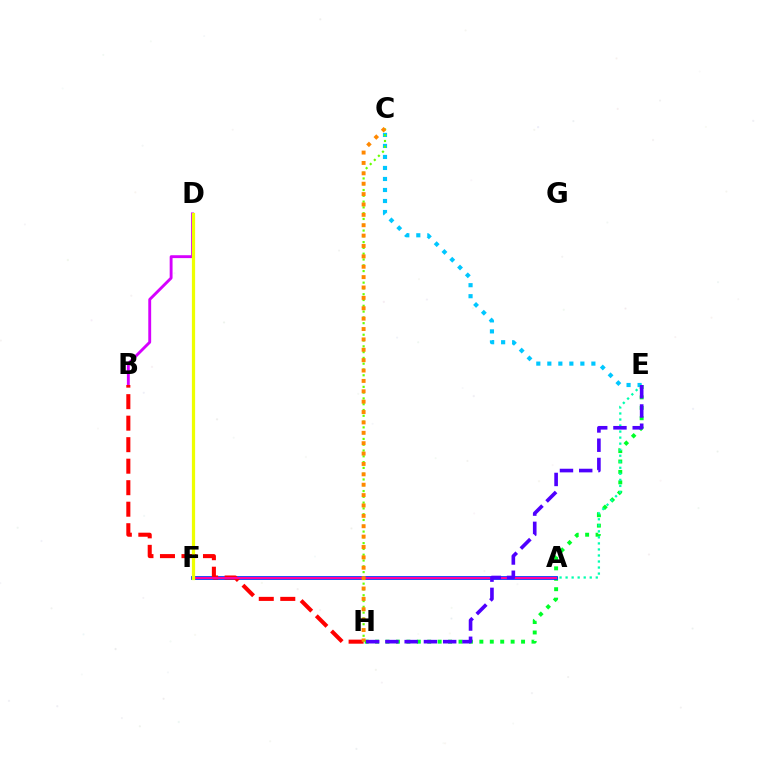{('E', 'H'): [{'color': '#00ff27', 'line_style': 'dotted', 'thickness': 2.83}, {'color': '#4f00ff', 'line_style': 'dashed', 'thickness': 2.62}], ('C', 'E'): [{'color': '#00c7ff', 'line_style': 'dotted', 'thickness': 2.99}], ('A', 'E'): [{'color': '#00ffaf', 'line_style': 'dotted', 'thickness': 1.64}], ('A', 'F'): [{'color': '#003fff', 'line_style': 'solid', 'thickness': 2.72}, {'color': '#ff00a0', 'line_style': 'solid', 'thickness': 1.51}], ('B', 'D'): [{'color': '#d600ff', 'line_style': 'solid', 'thickness': 2.07}], ('B', 'H'): [{'color': '#ff0000', 'line_style': 'dashed', 'thickness': 2.92}], ('C', 'H'): [{'color': '#66ff00', 'line_style': 'dotted', 'thickness': 1.57}, {'color': '#ff8800', 'line_style': 'dotted', 'thickness': 2.82}], ('D', 'F'): [{'color': '#eeff00', 'line_style': 'solid', 'thickness': 2.33}]}